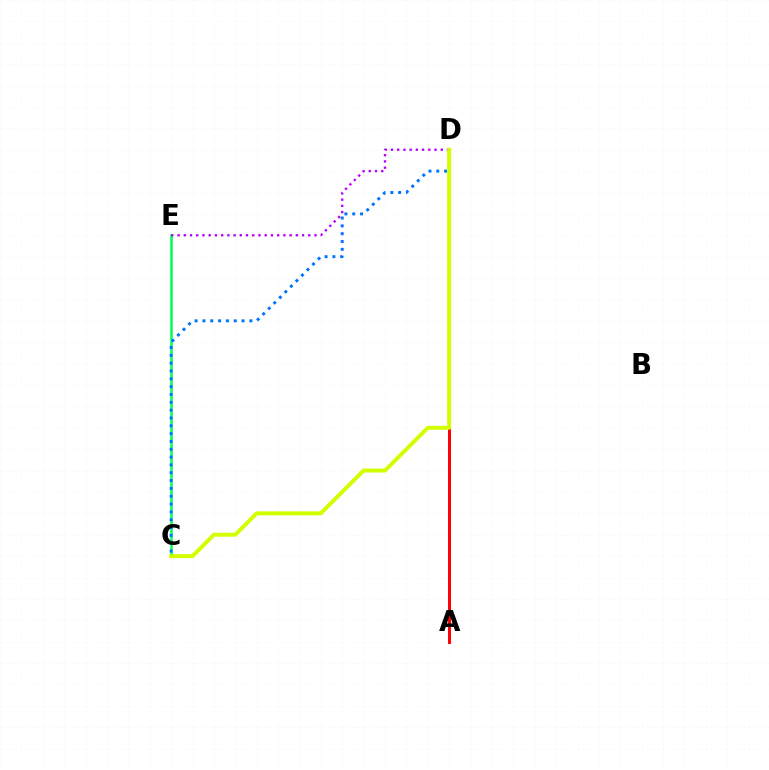{('C', 'E'): [{'color': '#00ff5c', 'line_style': 'solid', 'thickness': 1.85}], ('A', 'D'): [{'color': '#ff0000', 'line_style': 'solid', 'thickness': 2.13}], ('C', 'D'): [{'color': '#0074ff', 'line_style': 'dotted', 'thickness': 2.13}, {'color': '#d1ff00', 'line_style': 'solid', 'thickness': 2.85}], ('D', 'E'): [{'color': '#b900ff', 'line_style': 'dotted', 'thickness': 1.69}]}